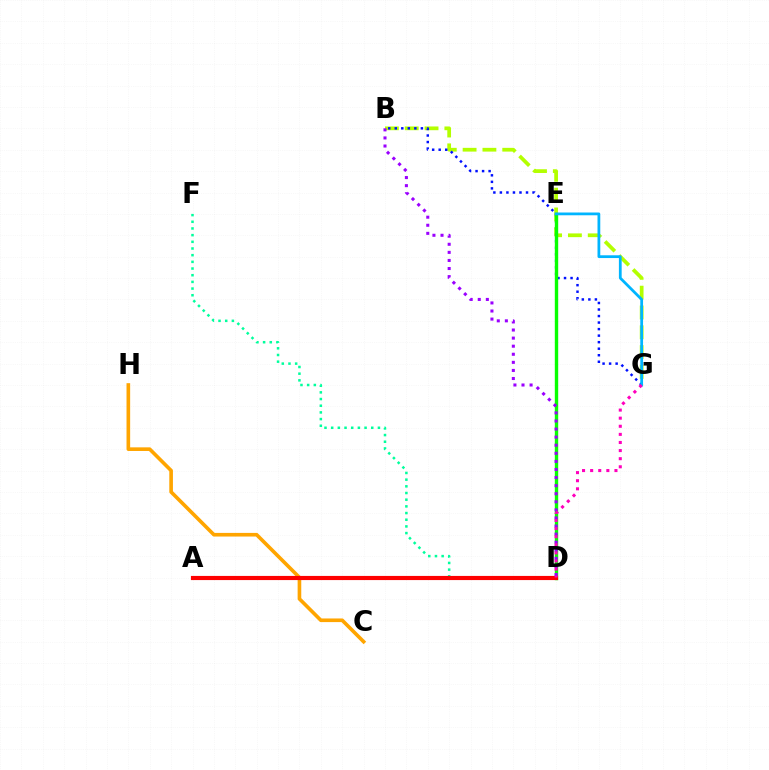{('B', 'G'): [{'color': '#b3ff00', 'line_style': 'dashed', 'thickness': 2.69}, {'color': '#0010ff', 'line_style': 'dotted', 'thickness': 1.77}], ('D', 'E'): [{'color': '#08ff00', 'line_style': 'solid', 'thickness': 2.44}], ('B', 'D'): [{'color': '#9b00ff', 'line_style': 'dotted', 'thickness': 2.2}], ('C', 'H'): [{'color': '#ffa500', 'line_style': 'solid', 'thickness': 2.62}], ('D', 'F'): [{'color': '#00ff9d', 'line_style': 'dotted', 'thickness': 1.81}], ('A', 'D'): [{'color': '#ff0000', 'line_style': 'solid', 'thickness': 2.99}], ('E', 'G'): [{'color': '#00b5ff', 'line_style': 'solid', 'thickness': 1.99}], ('D', 'G'): [{'color': '#ff00bd', 'line_style': 'dotted', 'thickness': 2.2}]}